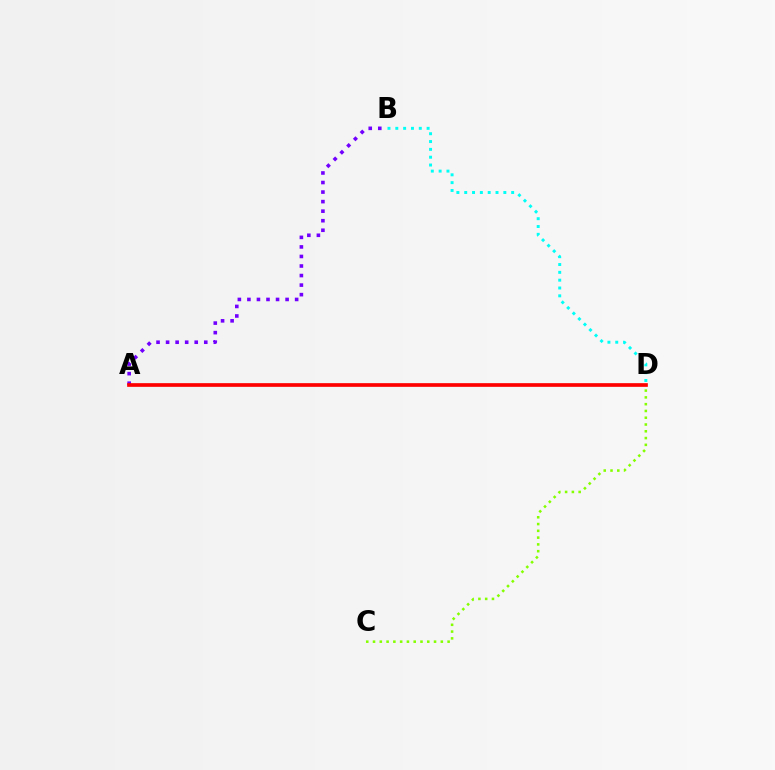{('A', 'B'): [{'color': '#7200ff', 'line_style': 'dotted', 'thickness': 2.59}], ('B', 'D'): [{'color': '#00fff6', 'line_style': 'dotted', 'thickness': 2.13}], ('C', 'D'): [{'color': '#84ff00', 'line_style': 'dotted', 'thickness': 1.84}], ('A', 'D'): [{'color': '#ff0000', 'line_style': 'solid', 'thickness': 2.65}]}